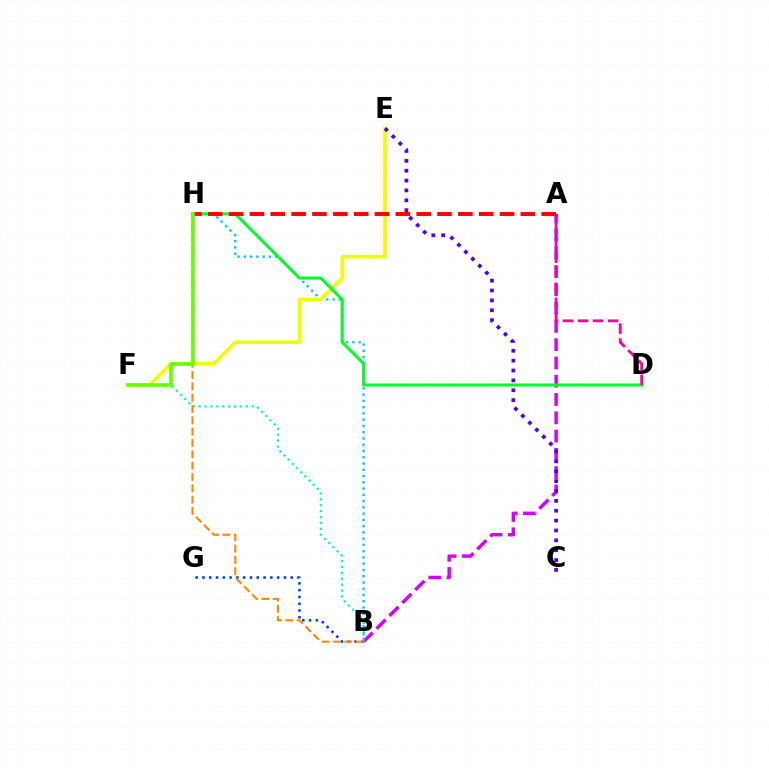{('A', 'B'): [{'color': '#d600ff', 'line_style': 'dashed', 'thickness': 2.48}], ('B', 'H'): [{'color': '#00c7ff', 'line_style': 'dotted', 'thickness': 1.7}, {'color': '#ff8800', 'line_style': 'dashed', 'thickness': 1.54}], ('B', 'F'): [{'color': '#00ffaf', 'line_style': 'dotted', 'thickness': 1.6}], ('E', 'F'): [{'color': '#eeff00', 'line_style': 'solid', 'thickness': 2.62}], ('B', 'G'): [{'color': '#003fff', 'line_style': 'dotted', 'thickness': 1.85}], ('D', 'H'): [{'color': '#00ff27', 'line_style': 'solid', 'thickness': 2.17}], ('A', 'D'): [{'color': '#ff00a0', 'line_style': 'dashed', 'thickness': 2.04}], ('A', 'H'): [{'color': '#ff0000', 'line_style': 'dashed', 'thickness': 2.83}], ('F', 'H'): [{'color': '#66ff00', 'line_style': 'solid', 'thickness': 2.6}], ('C', 'E'): [{'color': '#4f00ff', 'line_style': 'dotted', 'thickness': 2.68}]}